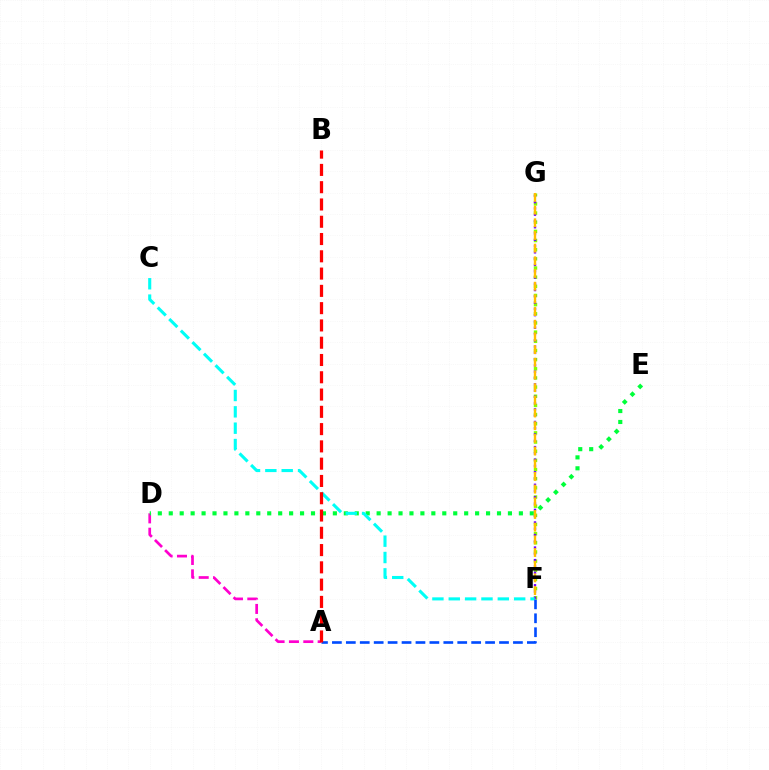{('A', 'D'): [{'color': '#ff00cf', 'line_style': 'dashed', 'thickness': 1.95}], ('D', 'E'): [{'color': '#00ff39', 'line_style': 'dotted', 'thickness': 2.97}], ('F', 'G'): [{'color': '#84ff00', 'line_style': 'dotted', 'thickness': 2.49}, {'color': '#7200ff', 'line_style': 'dotted', 'thickness': 1.71}, {'color': '#ffbd00', 'line_style': 'dashed', 'thickness': 1.72}], ('C', 'F'): [{'color': '#00fff6', 'line_style': 'dashed', 'thickness': 2.22}], ('A', 'F'): [{'color': '#004bff', 'line_style': 'dashed', 'thickness': 1.89}], ('A', 'B'): [{'color': '#ff0000', 'line_style': 'dashed', 'thickness': 2.35}]}